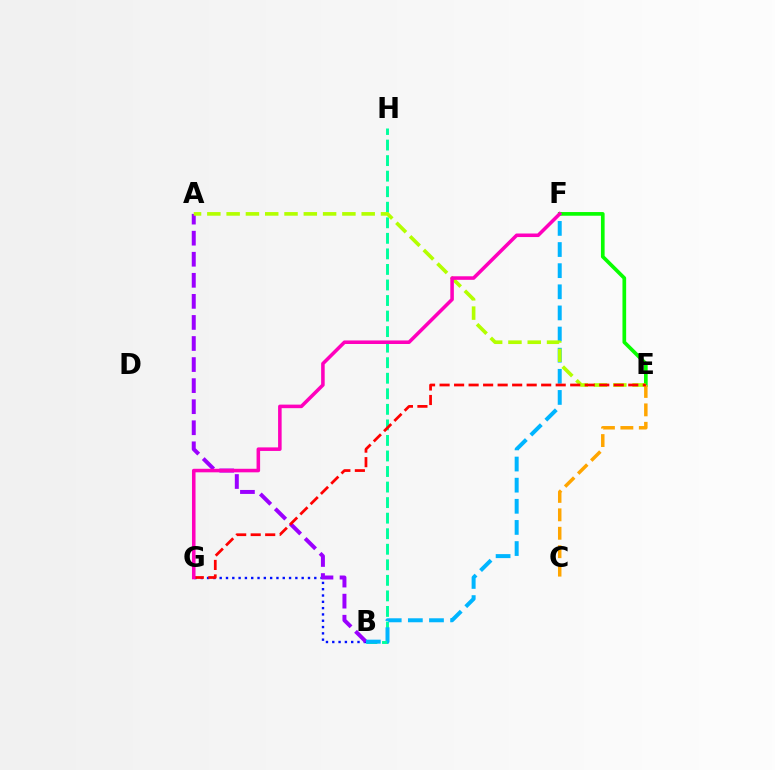{('B', 'G'): [{'color': '#0010ff', 'line_style': 'dotted', 'thickness': 1.71}], ('B', 'H'): [{'color': '#00ff9d', 'line_style': 'dashed', 'thickness': 2.11}], ('E', 'F'): [{'color': '#08ff00', 'line_style': 'solid', 'thickness': 2.65}], ('A', 'B'): [{'color': '#9b00ff', 'line_style': 'dashed', 'thickness': 2.86}], ('B', 'F'): [{'color': '#00b5ff', 'line_style': 'dashed', 'thickness': 2.87}], ('A', 'E'): [{'color': '#b3ff00', 'line_style': 'dashed', 'thickness': 2.62}], ('C', 'E'): [{'color': '#ffa500', 'line_style': 'dashed', 'thickness': 2.5}], ('E', 'G'): [{'color': '#ff0000', 'line_style': 'dashed', 'thickness': 1.97}], ('F', 'G'): [{'color': '#ff00bd', 'line_style': 'solid', 'thickness': 2.56}]}